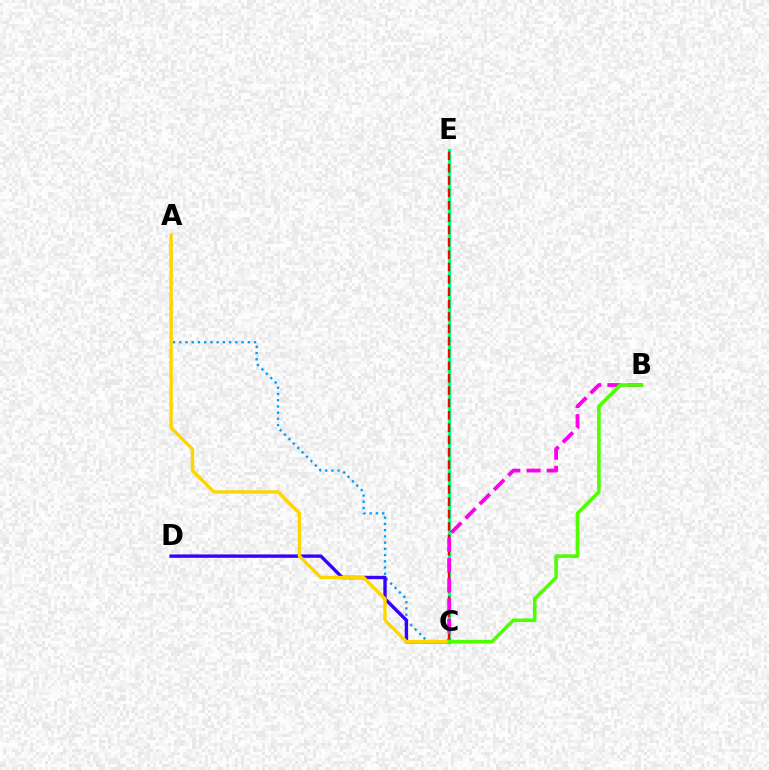{('A', 'C'): [{'color': '#009eff', 'line_style': 'dotted', 'thickness': 1.69}, {'color': '#ffd500', 'line_style': 'solid', 'thickness': 2.43}], ('C', 'E'): [{'color': '#00ff86', 'line_style': 'solid', 'thickness': 2.34}, {'color': '#ff0000', 'line_style': 'dashed', 'thickness': 1.68}], ('C', 'D'): [{'color': '#3700ff', 'line_style': 'solid', 'thickness': 2.44}], ('B', 'C'): [{'color': '#ff00ed', 'line_style': 'dashed', 'thickness': 2.74}, {'color': '#4fff00', 'line_style': 'solid', 'thickness': 2.59}]}